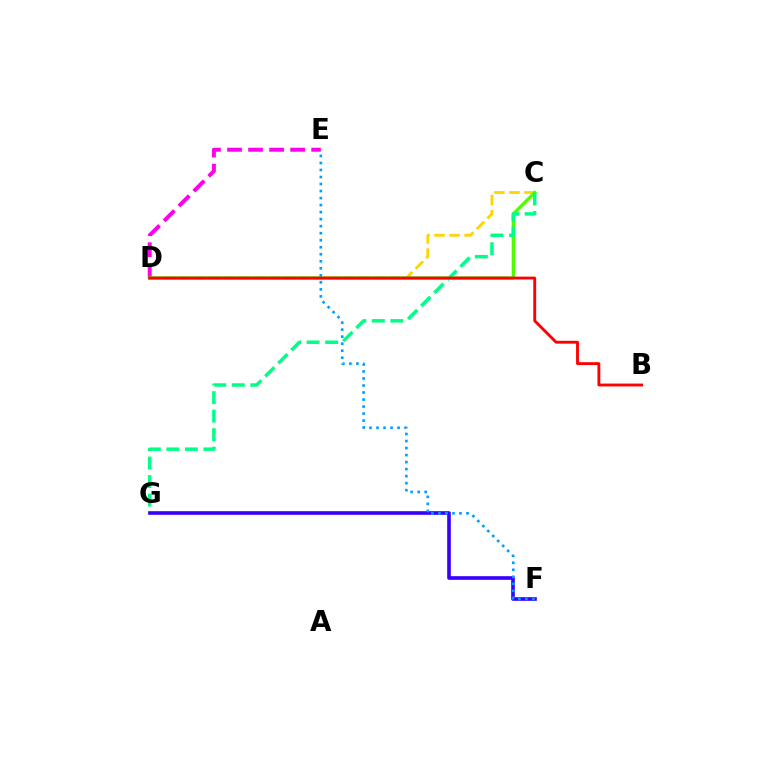{('D', 'E'): [{'color': '#ff00ed', 'line_style': 'dashed', 'thickness': 2.86}], ('C', 'D'): [{'color': '#ffd500', 'line_style': 'dashed', 'thickness': 2.04}, {'color': '#4fff00', 'line_style': 'solid', 'thickness': 2.38}], ('C', 'G'): [{'color': '#00ff86', 'line_style': 'dashed', 'thickness': 2.52}], ('F', 'G'): [{'color': '#3700ff', 'line_style': 'solid', 'thickness': 2.62}], ('E', 'F'): [{'color': '#009eff', 'line_style': 'dotted', 'thickness': 1.91}], ('B', 'D'): [{'color': '#ff0000', 'line_style': 'solid', 'thickness': 2.05}]}